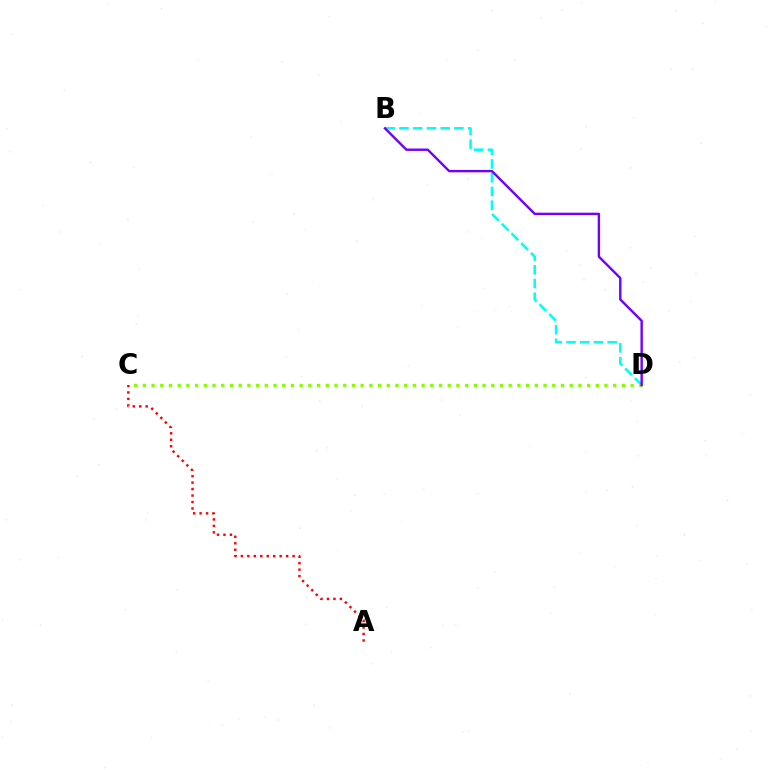{('B', 'D'): [{'color': '#00fff6', 'line_style': 'dashed', 'thickness': 1.87}, {'color': '#7200ff', 'line_style': 'solid', 'thickness': 1.72}], ('C', 'D'): [{'color': '#84ff00', 'line_style': 'dotted', 'thickness': 2.37}], ('A', 'C'): [{'color': '#ff0000', 'line_style': 'dotted', 'thickness': 1.76}]}